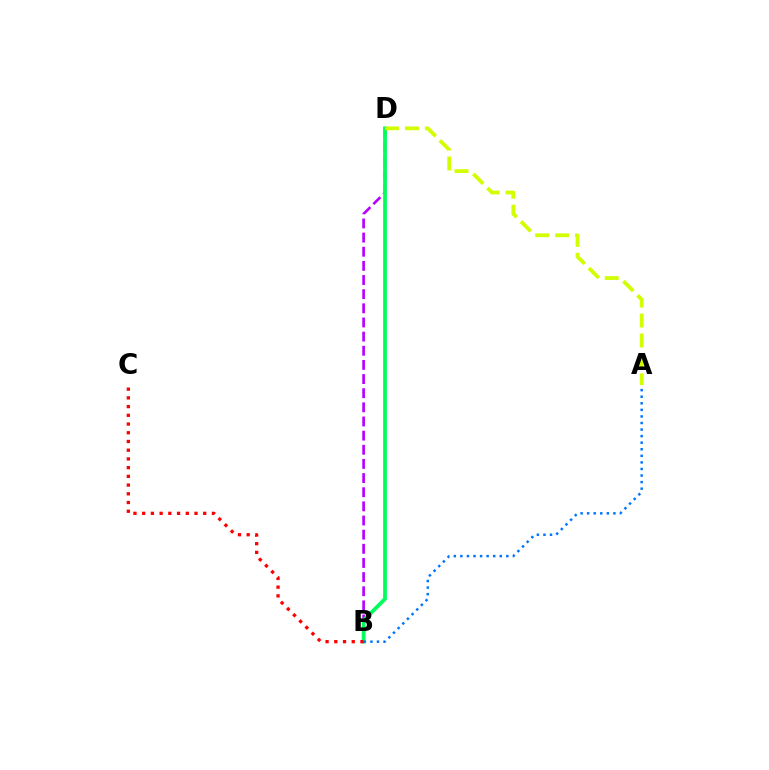{('B', 'D'): [{'color': '#b900ff', 'line_style': 'dashed', 'thickness': 1.92}, {'color': '#00ff5c', 'line_style': 'solid', 'thickness': 2.72}], ('A', 'B'): [{'color': '#0074ff', 'line_style': 'dotted', 'thickness': 1.78}], ('A', 'D'): [{'color': '#d1ff00', 'line_style': 'dashed', 'thickness': 2.71}], ('B', 'C'): [{'color': '#ff0000', 'line_style': 'dotted', 'thickness': 2.37}]}